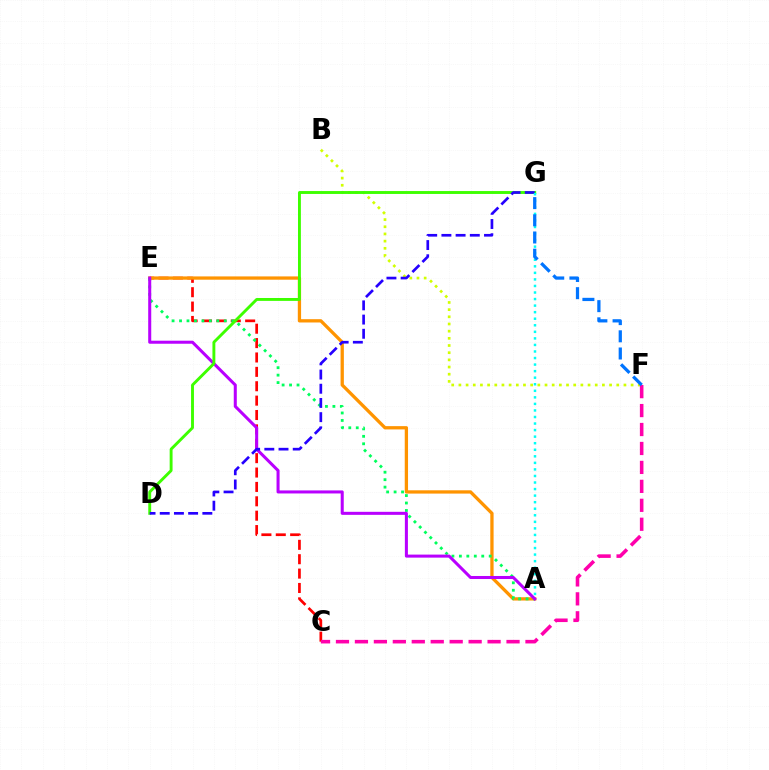{('C', 'E'): [{'color': '#ff0000', 'line_style': 'dashed', 'thickness': 1.95}], ('A', 'E'): [{'color': '#ff9400', 'line_style': 'solid', 'thickness': 2.37}, {'color': '#00ff5c', 'line_style': 'dotted', 'thickness': 2.03}, {'color': '#b900ff', 'line_style': 'solid', 'thickness': 2.19}], ('B', 'F'): [{'color': '#d1ff00', 'line_style': 'dotted', 'thickness': 1.95}], ('D', 'G'): [{'color': '#3dff00', 'line_style': 'solid', 'thickness': 2.09}, {'color': '#2500ff', 'line_style': 'dashed', 'thickness': 1.93}], ('A', 'G'): [{'color': '#00fff6', 'line_style': 'dotted', 'thickness': 1.78}], ('C', 'F'): [{'color': '#ff00ac', 'line_style': 'dashed', 'thickness': 2.57}], ('F', 'G'): [{'color': '#0074ff', 'line_style': 'dashed', 'thickness': 2.33}]}